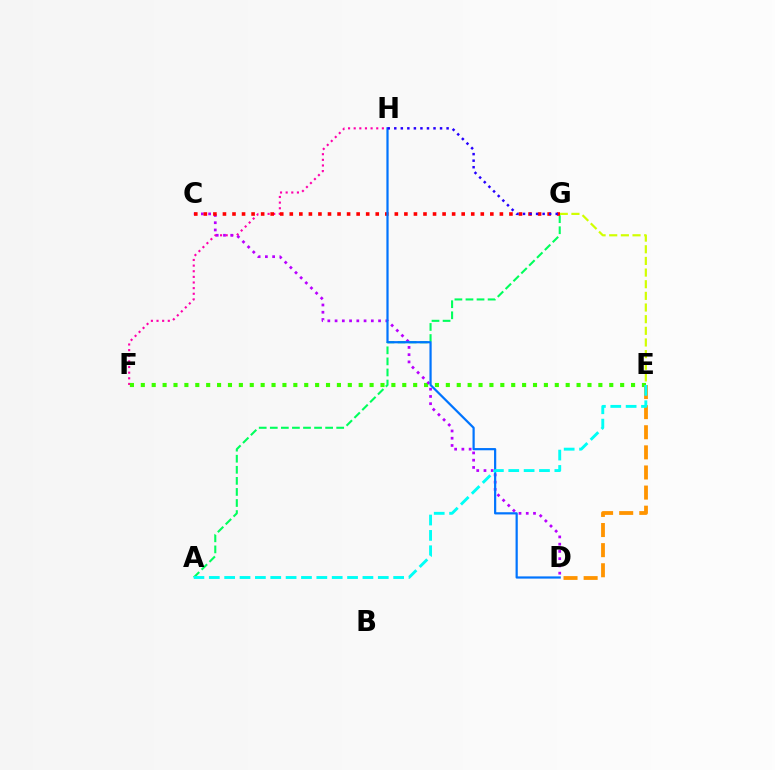{('F', 'H'): [{'color': '#ff00ac', 'line_style': 'dotted', 'thickness': 1.53}], ('E', 'F'): [{'color': '#3dff00', 'line_style': 'dotted', 'thickness': 2.96}], ('C', 'D'): [{'color': '#b900ff', 'line_style': 'dotted', 'thickness': 1.97}], ('A', 'G'): [{'color': '#00ff5c', 'line_style': 'dashed', 'thickness': 1.5}], ('E', 'G'): [{'color': '#d1ff00', 'line_style': 'dashed', 'thickness': 1.58}], ('C', 'G'): [{'color': '#ff0000', 'line_style': 'dotted', 'thickness': 2.59}], ('D', 'E'): [{'color': '#ff9400', 'line_style': 'dashed', 'thickness': 2.73}], ('D', 'H'): [{'color': '#0074ff', 'line_style': 'solid', 'thickness': 1.6}], ('A', 'E'): [{'color': '#00fff6', 'line_style': 'dashed', 'thickness': 2.09}], ('G', 'H'): [{'color': '#2500ff', 'line_style': 'dotted', 'thickness': 1.78}]}